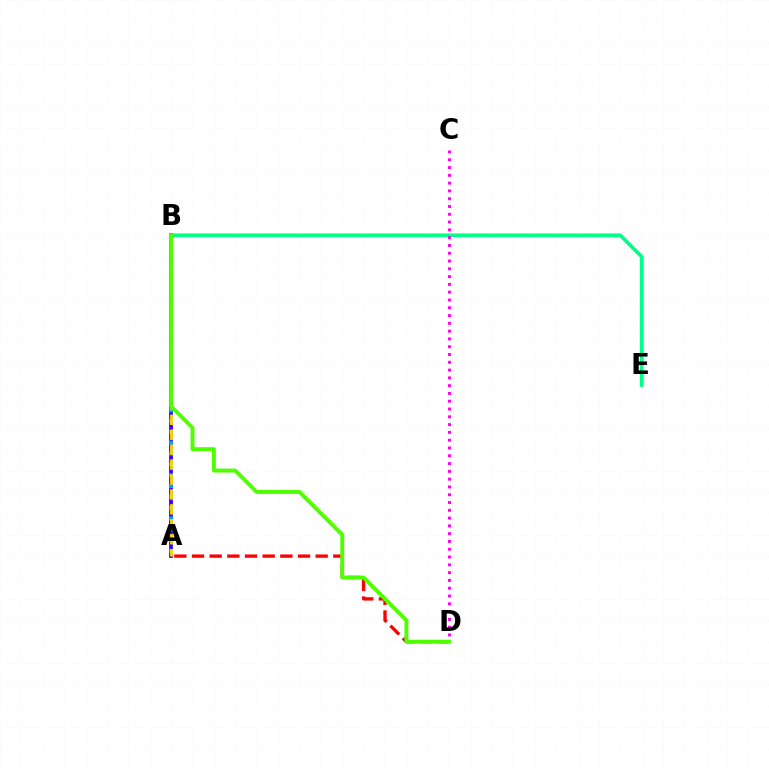{('A', 'B'): [{'color': '#3700ff', 'line_style': 'solid', 'thickness': 2.73}, {'color': '#009eff', 'line_style': 'dotted', 'thickness': 2.94}, {'color': '#ffd500', 'line_style': 'dashed', 'thickness': 2.03}], ('B', 'E'): [{'color': '#00ff86', 'line_style': 'solid', 'thickness': 2.67}], ('A', 'D'): [{'color': '#ff0000', 'line_style': 'dashed', 'thickness': 2.4}], ('C', 'D'): [{'color': '#ff00ed', 'line_style': 'dotted', 'thickness': 2.12}], ('B', 'D'): [{'color': '#4fff00', 'line_style': 'solid', 'thickness': 2.82}]}